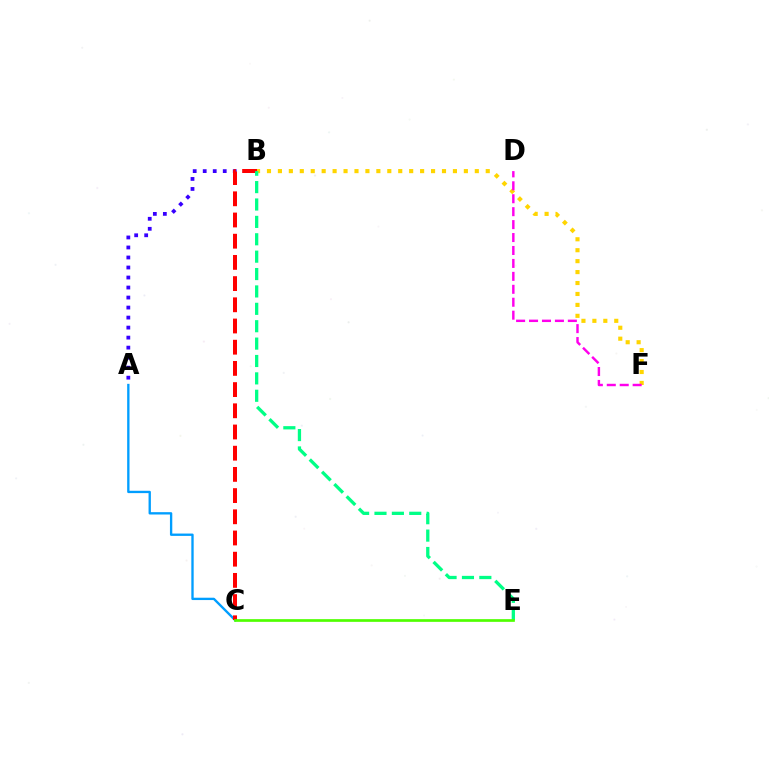{('A', 'C'): [{'color': '#009eff', 'line_style': 'solid', 'thickness': 1.69}], ('B', 'F'): [{'color': '#ffd500', 'line_style': 'dotted', 'thickness': 2.97}], ('A', 'B'): [{'color': '#3700ff', 'line_style': 'dotted', 'thickness': 2.72}], ('B', 'C'): [{'color': '#ff0000', 'line_style': 'dashed', 'thickness': 2.88}], ('B', 'E'): [{'color': '#00ff86', 'line_style': 'dashed', 'thickness': 2.36}], ('C', 'E'): [{'color': '#4fff00', 'line_style': 'solid', 'thickness': 1.94}], ('D', 'F'): [{'color': '#ff00ed', 'line_style': 'dashed', 'thickness': 1.76}]}